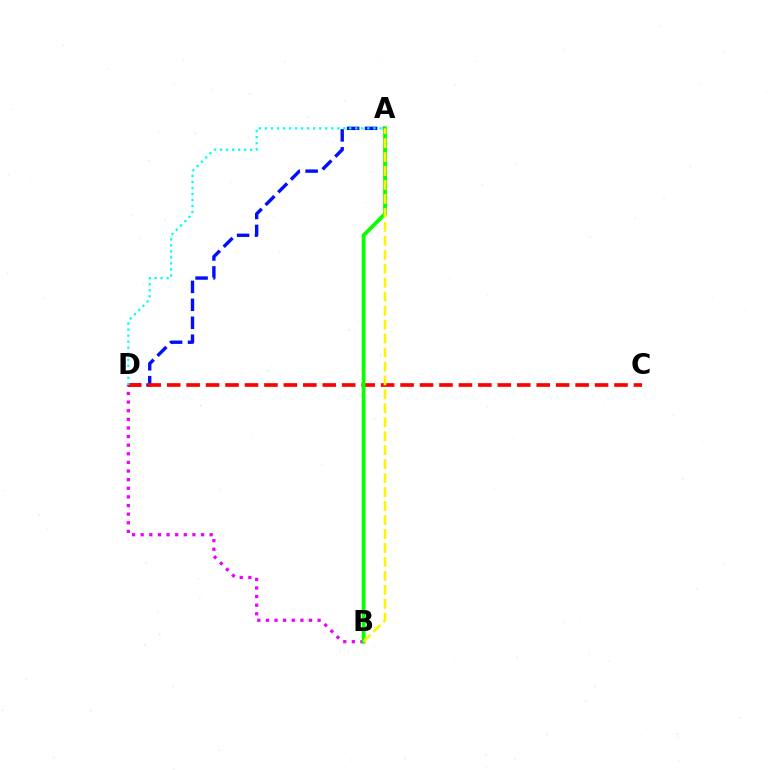{('B', 'D'): [{'color': '#ee00ff', 'line_style': 'dotted', 'thickness': 2.34}], ('A', 'D'): [{'color': '#0010ff', 'line_style': 'dashed', 'thickness': 2.44}, {'color': '#00fff6', 'line_style': 'dotted', 'thickness': 1.64}], ('C', 'D'): [{'color': '#ff0000', 'line_style': 'dashed', 'thickness': 2.64}], ('A', 'B'): [{'color': '#08ff00', 'line_style': 'solid', 'thickness': 2.72}, {'color': '#fcf500', 'line_style': 'dashed', 'thickness': 1.9}]}